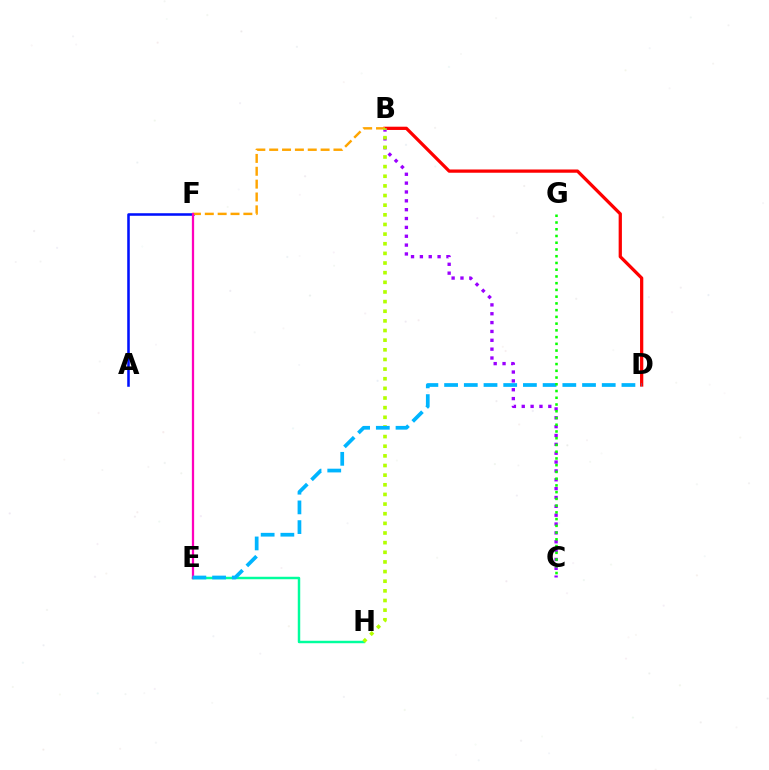{('B', 'D'): [{'color': '#ff0000', 'line_style': 'solid', 'thickness': 2.34}], ('B', 'C'): [{'color': '#9b00ff', 'line_style': 'dotted', 'thickness': 2.41}], ('A', 'F'): [{'color': '#0010ff', 'line_style': 'solid', 'thickness': 1.84}], ('E', 'H'): [{'color': '#00ff9d', 'line_style': 'solid', 'thickness': 1.77}], ('B', 'F'): [{'color': '#ffa500', 'line_style': 'dashed', 'thickness': 1.75}], ('E', 'F'): [{'color': '#ff00bd', 'line_style': 'solid', 'thickness': 1.63}], ('B', 'H'): [{'color': '#b3ff00', 'line_style': 'dotted', 'thickness': 2.62}], ('D', 'E'): [{'color': '#00b5ff', 'line_style': 'dashed', 'thickness': 2.68}], ('C', 'G'): [{'color': '#08ff00', 'line_style': 'dotted', 'thickness': 1.83}]}